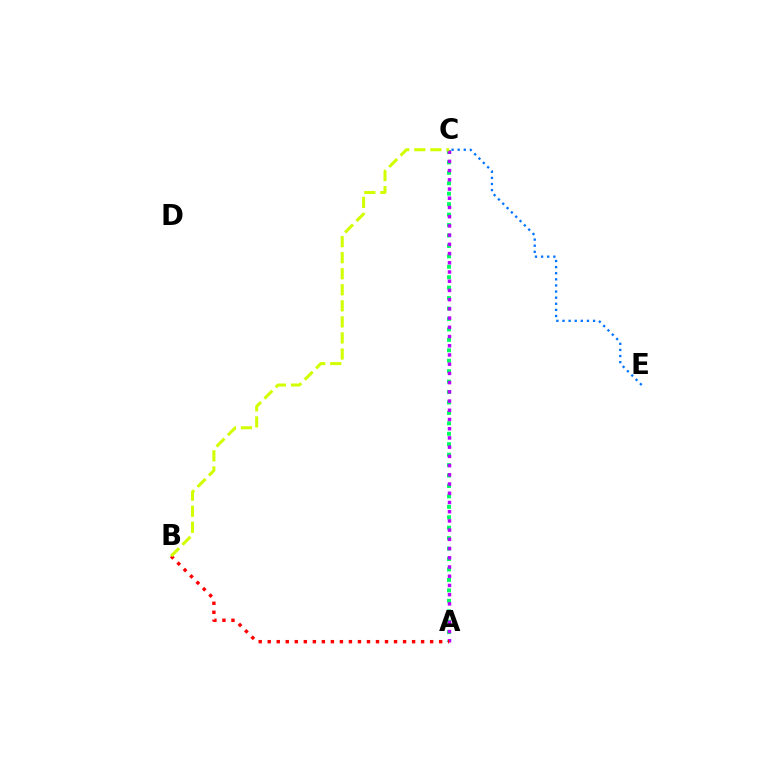{('A', 'C'): [{'color': '#00ff5c', 'line_style': 'dotted', 'thickness': 2.84}, {'color': '#b900ff', 'line_style': 'dotted', 'thickness': 2.5}], ('A', 'B'): [{'color': '#ff0000', 'line_style': 'dotted', 'thickness': 2.45}], ('C', 'E'): [{'color': '#0074ff', 'line_style': 'dotted', 'thickness': 1.66}], ('B', 'C'): [{'color': '#d1ff00', 'line_style': 'dashed', 'thickness': 2.18}]}